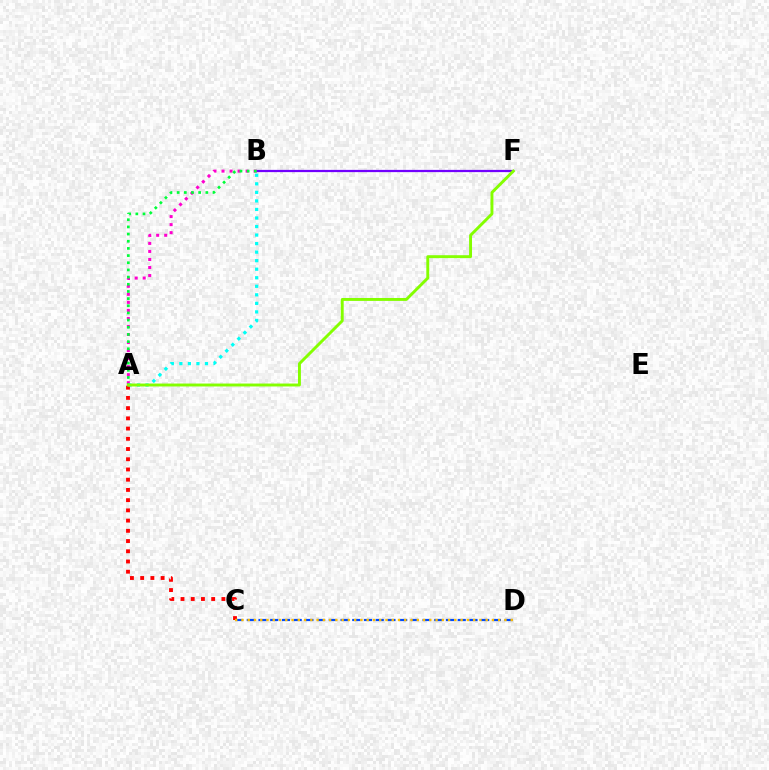{('B', 'F'): [{'color': '#7200ff', 'line_style': 'solid', 'thickness': 1.61}], ('A', 'C'): [{'color': '#ff0000', 'line_style': 'dotted', 'thickness': 2.78}], ('C', 'D'): [{'color': '#004bff', 'line_style': 'dashed', 'thickness': 1.59}, {'color': '#ffbd00', 'line_style': 'dotted', 'thickness': 1.7}], ('A', 'B'): [{'color': '#ff00cf', 'line_style': 'dotted', 'thickness': 2.18}, {'color': '#00ff39', 'line_style': 'dotted', 'thickness': 1.95}, {'color': '#00fff6', 'line_style': 'dotted', 'thickness': 2.32}], ('A', 'F'): [{'color': '#84ff00', 'line_style': 'solid', 'thickness': 2.1}]}